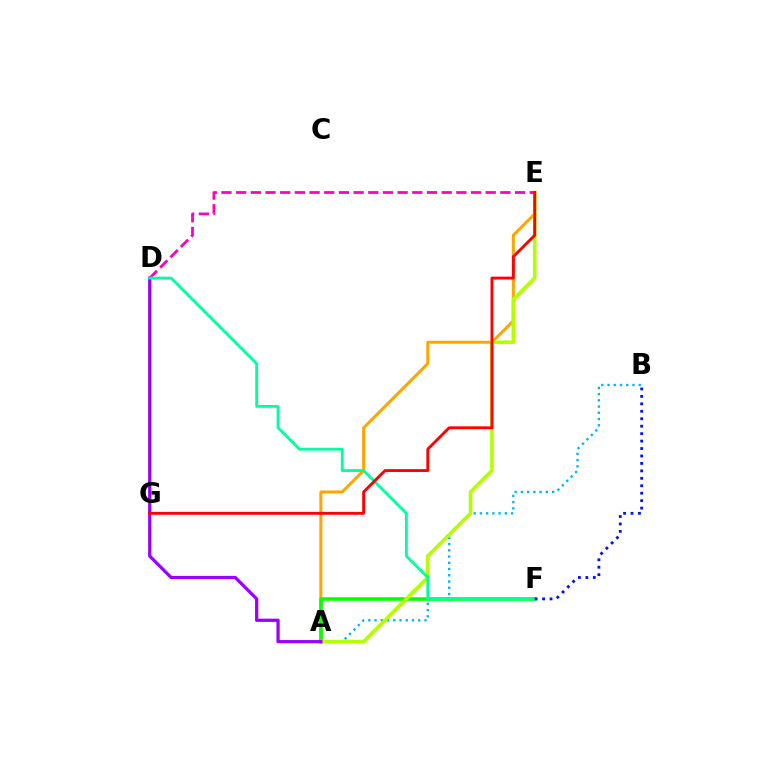{('A', 'E'): [{'color': '#ffa500', 'line_style': 'solid', 'thickness': 2.15}, {'color': '#b3ff00', 'line_style': 'solid', 'thickness': 2.63}], ('A', 'F'): [{'color': '#08ff00', 'line_style': 'solid', 'thickness': 2.57}], ('A', 'B'): [{'color': '#00b5ff', 'line_style': 'dotted', 'thickness': 1.7}], ('A', 'D'): [{'color': '#9b00ff', 'line_style': 'solid', 'thickness': 2.33}], ('D', 'E'): [{'color': '#ff00bd', 'line_style': 'dashed', 'thickness': 1.99}], ('D', 'F'): [{'color': '#00ff9d', 'line_style': 'solid', 'thickness': 2.04}], ('B', 'F'): [{'color': '#0010ff', 'line_style': 'dotted', 'thickness': 2.02}], ('E', 'G'): [{'color': '#ff0000', 'line_style': 'solid', 'thickness': 2.06}]}